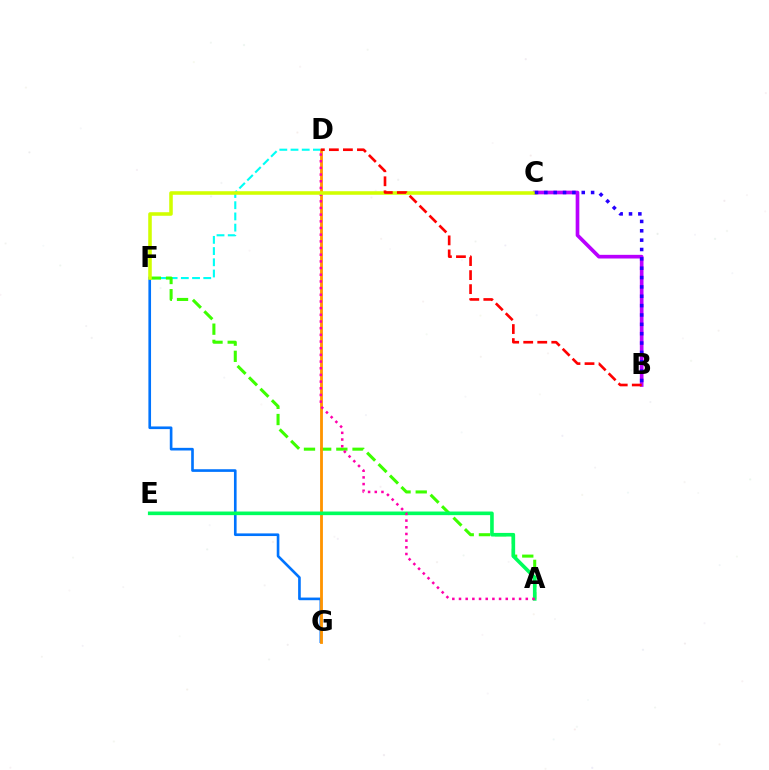{('F', 'G'): [{'color': '#0074ff', 'line_style': 'solid', 'thickness': 1.91}], ('D', 'F'): [{'color': '#00fff6', 'line_style': 'dashed', 'thickness': 1.52}], ('A', 'F'): [{'color': '#3dff00', 'line_style': 'dashed', 'thickness': 2.2}], ('D', 'G'): [{'color': '#ff9400', 'line_style': 'solid', 'thickness': 2.03}], ('A', 'E'): [{'color': '#00ff5c', 'line_style': 'solid', 'thickness': 2.61}], ('B', 'C'): [{'color': '#b900ff', 'line_style': 'solid', 'thickness': 2.64}, {'color': '#2500ff', 'line_style': 'dotted', 'thickness': 2.54}], ('A', 'D'): [{'color': '#ff00ac', 'line_style': 'dotted', 'thickness': 1.81}], ('C', 'F'): [{'color': '#d1ff00', 'line_style': 'solid', 'thickness': 2.56}], ('B', 'D'): [{'color': '#ff0000', 'line_style': 'dashed', 'thickness': 1.91}]}